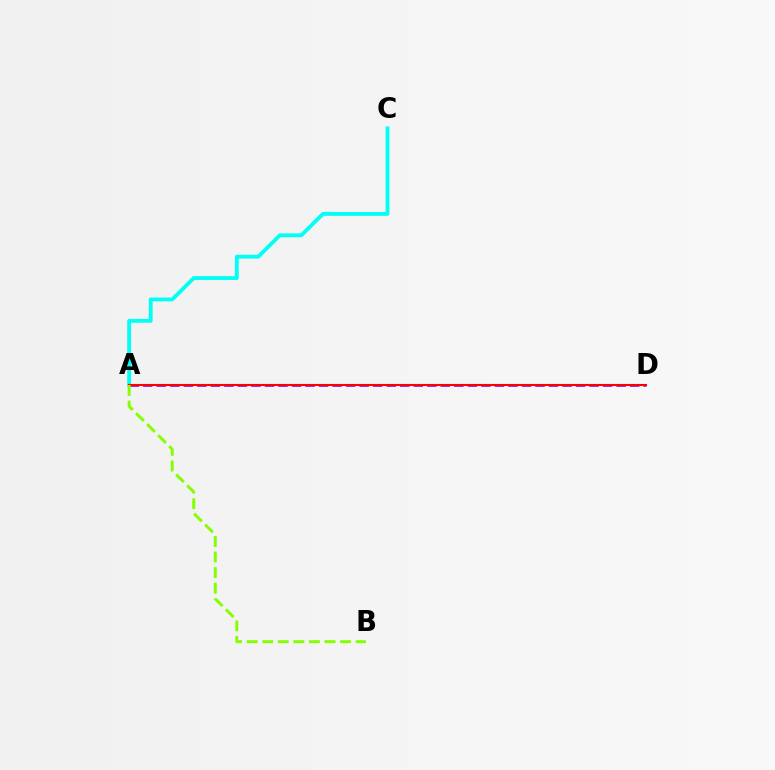{('A', 'C'): [{'color': '#00fff6', 'line_style': 'solid', 'thickness': 2.75}], ('A', 'D'): [{'color': '#7200ff', 'line_style': 'dashed', 'thickness': 1.84}, {'color': '#ff0000', 'line_style': 'solid', 'thickness': 1.5}], ('A', 'B'): [{'color': '#84ff00', 'line_style': 'dashed', 'thickness': 2.11}]}